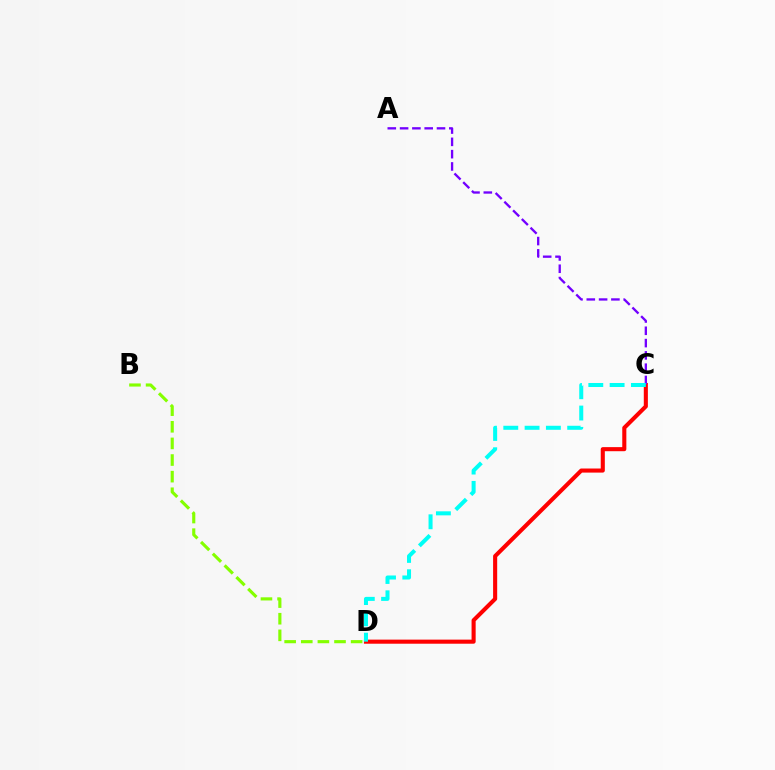{('B', 'D'): [{'color': '#84ff00', 'line_style': 'dashed', 'thickness': 2.26}], ('C', 'D'): [{'color': '#ff0000', 'line_style': 'solid', 'thickness': 2.94}, {'color': '#00fff6', 'line_style': 'dashed', 'thickness': 2.89}], ('A', 'C'): [{'color': '#7200ff', 'line_style': 'dashed', 'thickness': 1.67}]}